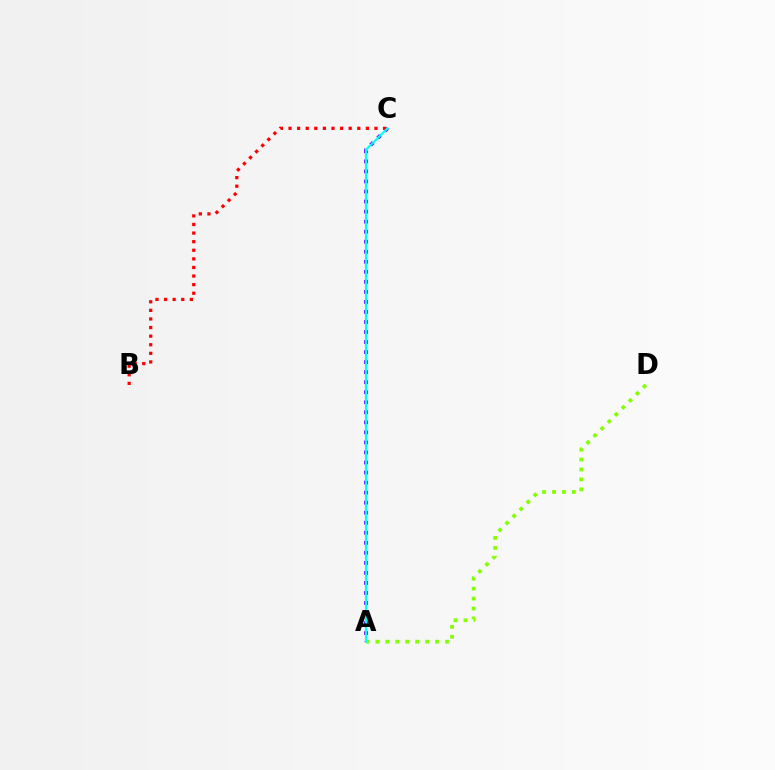{('A', 'C'): [{'color': '#7200ff', 'line_style': 'dotted', 'thickness': 2.73}, {'color': '#00fff6', 'line_style': 'solid', 'thickness': 1.54}], ('B', 'C'): [{'color': '#ff0000', 'line_style': 'dotted', 'thickness': 2.34}], ('A', 'D'): [{'color': '#84ff00', 'line_style': 'dotted', 'thickness': 2.7}]}